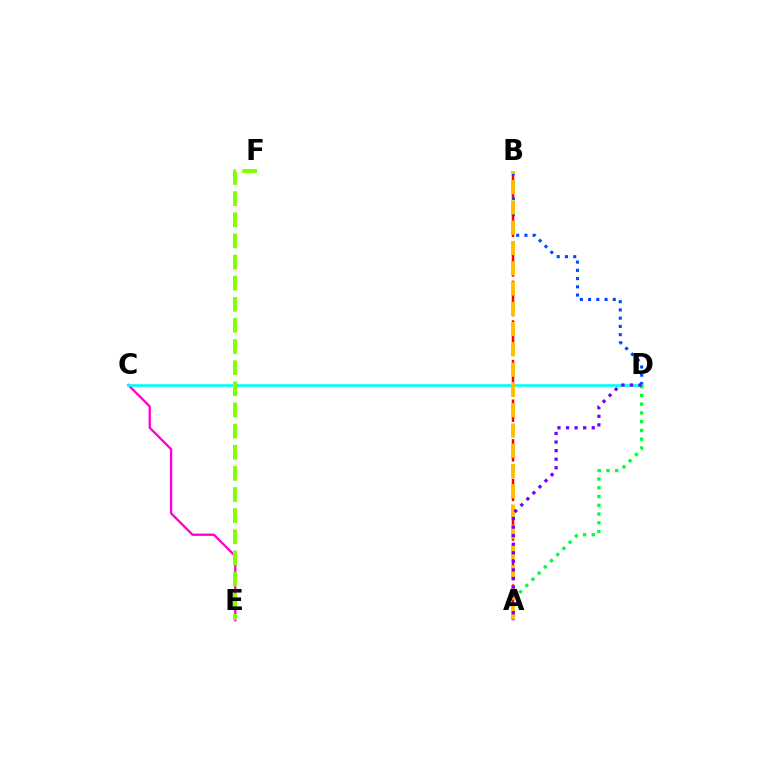{('B', 'D'): [{'color': '#004bff', 'line_style': 'dotted', 'thickness': 2.24}], ('A', 'B'): [{'color': '#ff0000', 'line_style': 'dashed', 'thickness': 1.79}, {'color': '#ffbd00', 'line_style': 'dashed', 'thickness': 2.75}], ('C', 'E'): [{'color': '#ff00cf', 'line_style': 'solid', 'thickness': 1.67}], ('C', 'D'): [{'color': '#00fff6', 'line_style': 'solid', 'thickness': 1.9}], ('A', 'D'): [{'color': '#00ff39', 'line_style': 'dotted', 'thickness': 2.38}, {'color': '#7200ff', 'line_style': 'dotted', 'thickness': 2.33}], ('E', 'F'): [{'color': '#84ff00', 'line_style': 'dashed', 'thickness': 2.87}]}